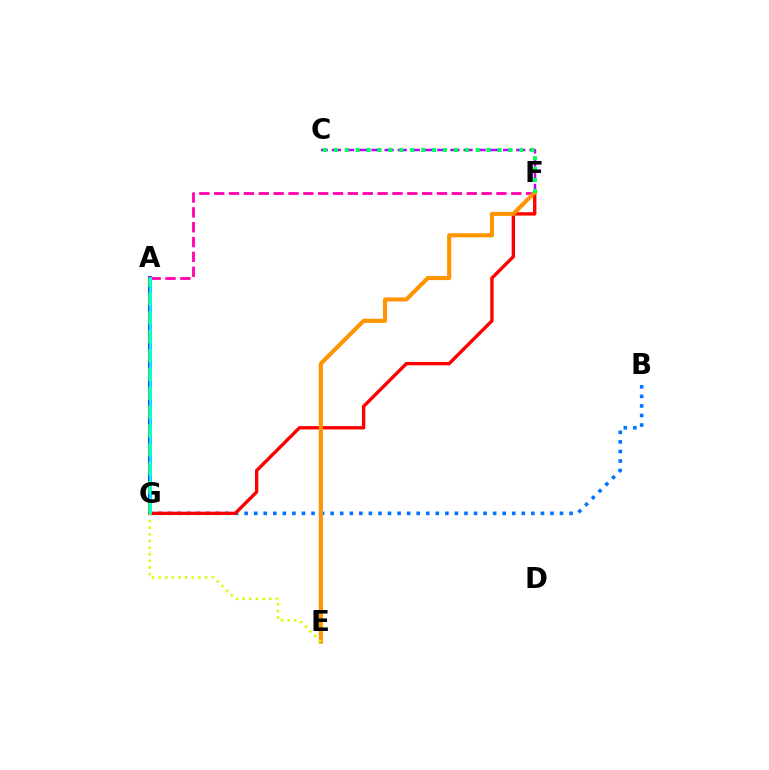{('C', 'F'): [{'color': '#b900ff', 'line_style': 'dashed', 'thickness': 1.79}, {'color': '#00ff5c', 'line_style': 'dotted', 'thickness': 2.97}], ('A', 'G'): [{'color': '#2500ff', 'line_style': 'solid', 'thickness': 2.6}, {'color': '#3dff00', 'line_style': 'dashed', 'thickness': 2.56}, {'color': '#00fff6', 'line_style': 'solid', 'thickness': 1.9}], ('A', 'F'): [{'color': '#ff00ac', 'line_style': 'dashed', 'thickness': 2.02}], ('B', 'G'): [{'color': '#0074ff', 'line_style': 'dotted', 'thickness': 2.6}], ('F', 'G'): [{'color': '#ff0000', 'line_style': 'solid', 'thickness': 2.42}], ('E', 'F'): [{'color': '#ff9400', 'line_style': 'solid', 'thickness': 2.94}], ('E', 'G'): [{'color': '#d1ff00', 'line_style': 'dotted', 'thickness': 1.8}]}